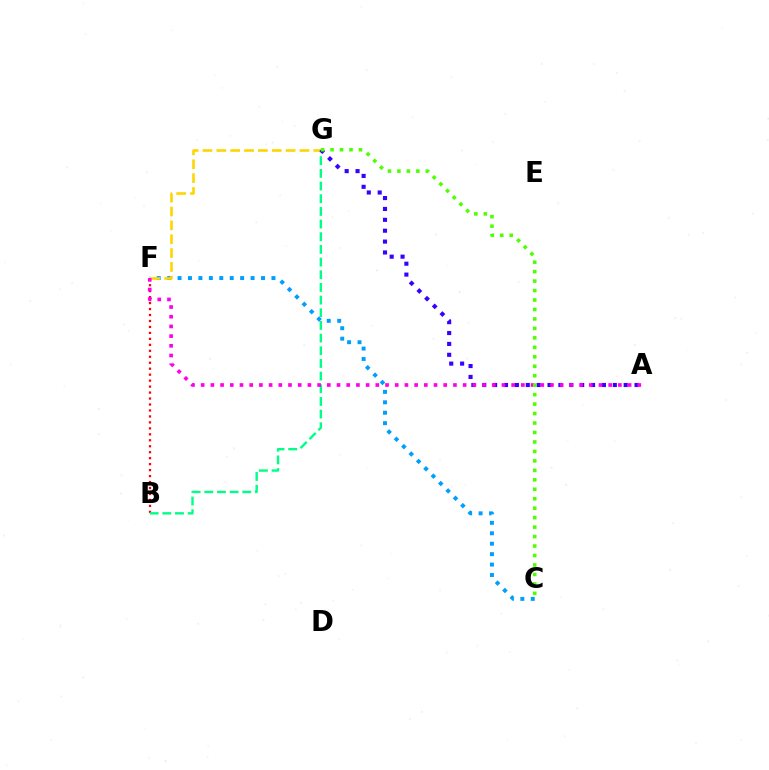{('B', 'F'): [{'color': '#ff0000', 'line_style': 'dotted', 'thickness': 1.62}], ('B', 'G'): [{'color': '#00ff86', 'line_style': 'dashed', 'thickness': 1.72}], ('C', 'F'): [{'color': '#009eff', 'line_style': 'dotted', 'thickness': 2.83}], ('F', 'G'): [{'color': '#ffd500', 'line_style': 'dashed', 'thickness': 1.88}], ('A', 'G'): [{'color': '#3700ff', 'line_style': 'dotted', 'thickness': 2.96}], ('A', 'F'): [{'color': '#ff00ed', 'line_style': 'dotted', 'thickness': 2.64}], ('C', 'G'): [{'color': '#4fff00', 'line_style': 'dotted', 'thickness': 2.57}]}